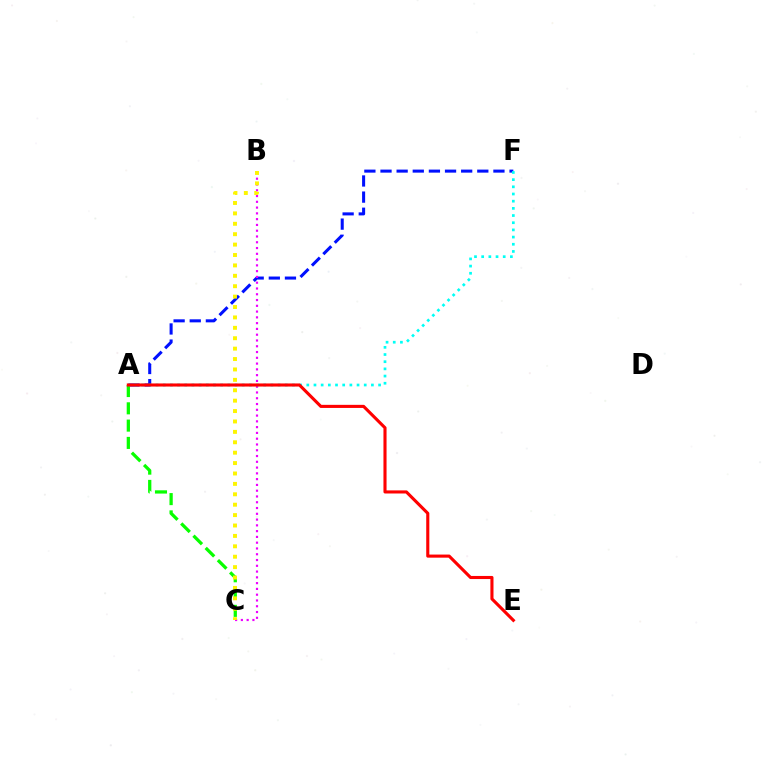{('A', 'F'): [{'color': '#0010ff', 'line_style': 'dashed', 'thickness': 2.19}, {'color': '#00fff6', 'line_style': 'dotted', 'thickness': 1.95}], ('A', 'C'): [{'color': '#08ff00', 'line_style': 'dashed', 'thickness': 2.35}], ('B', 'C'): [{'color': '#ee00ff', 'line_style': 'dotted', 'thickness': 1.57}, {'color': '#fcf500', 'line_style': 'dotted', 'thickness': 2.83}], ('A', 'E'): [{'color': '#ff0000', 'line_style': 'solid', 'thickness': 2.23}]}